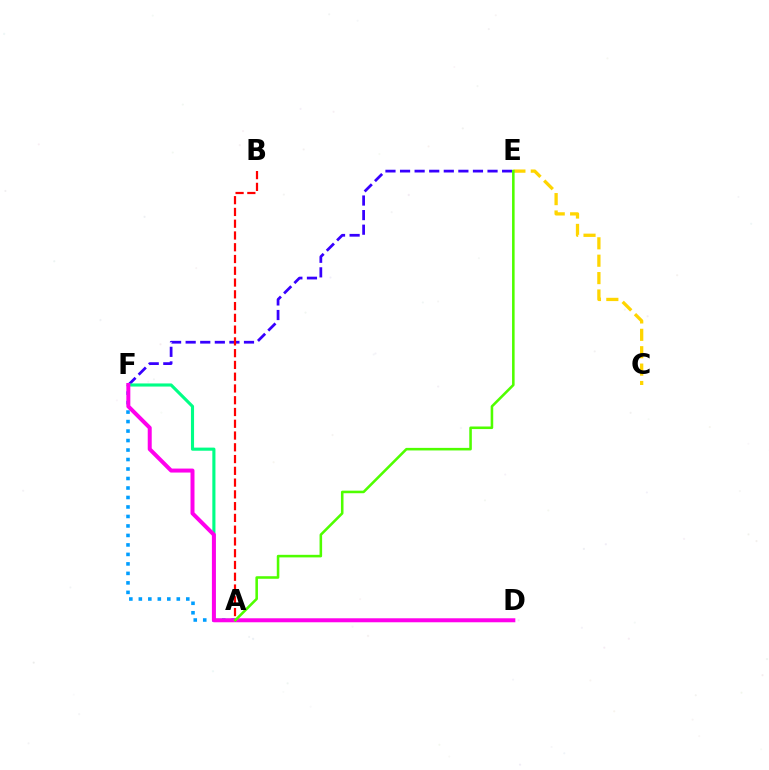{('E', 'F'): [{'color': '#3700ff', 'line_style': 'dashed', 'thickness': 1.98}], ('A', 'B'): [{'color': '#ff0000', 'line_style': 'dashed', 'thickness': 1.6}], ('A', 'F'): [{'color': '#009eff', 'line_style': 'dotted', 'thickness': 2.58}, {'color': '#00ff86', 'line_style': 'solid', 'thickness': 2.24}], ('C', 'E'): [{'color': '#ffd500', 'line_style': 'dashed', 'thickness': 2.36}], ('D', 'F'): [{'color': '#ff00ed', 'line_style': 'solid', 'thickness': 2.87}], ('A', 'E'): [{'color': '#4fff00', 'line_style': 'solid', 'thickness': 1.85}]}